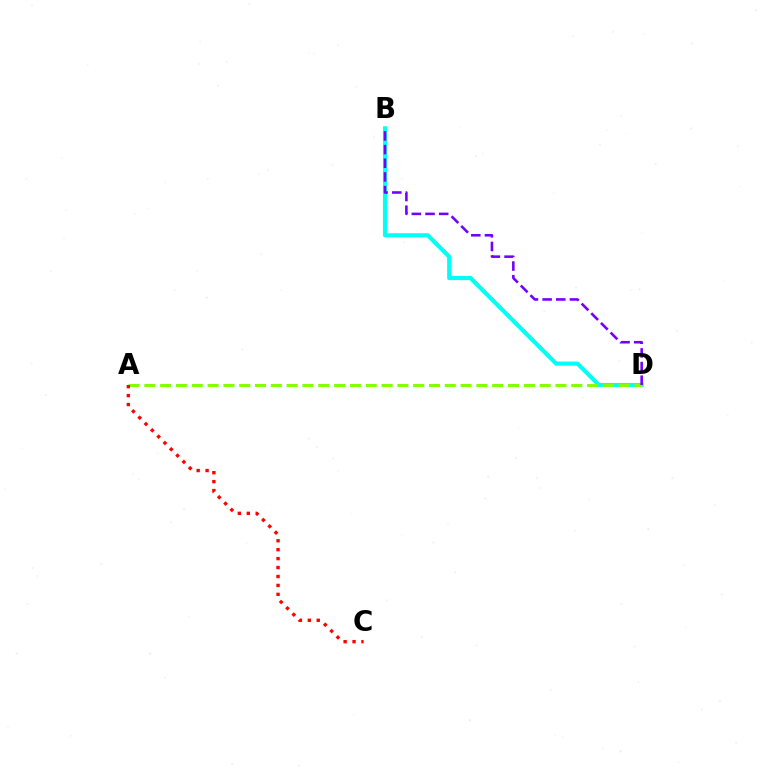{('B', 'D'): [{'color': '#00fff6', 'line_style': 'solid', 'thickness': 2.95}, {'color': '#7200ff', 'line_style': 'dashed', 'thickness': 1.86}], ('A', 'D'): [{'color': '#84ff00', 'line_style': 'dashed', 'thickness': 2.15}], ('A', 'C'): [{'color': '#ff0000', 'line_style': 'dotted', 'thickness': 2.43}]}